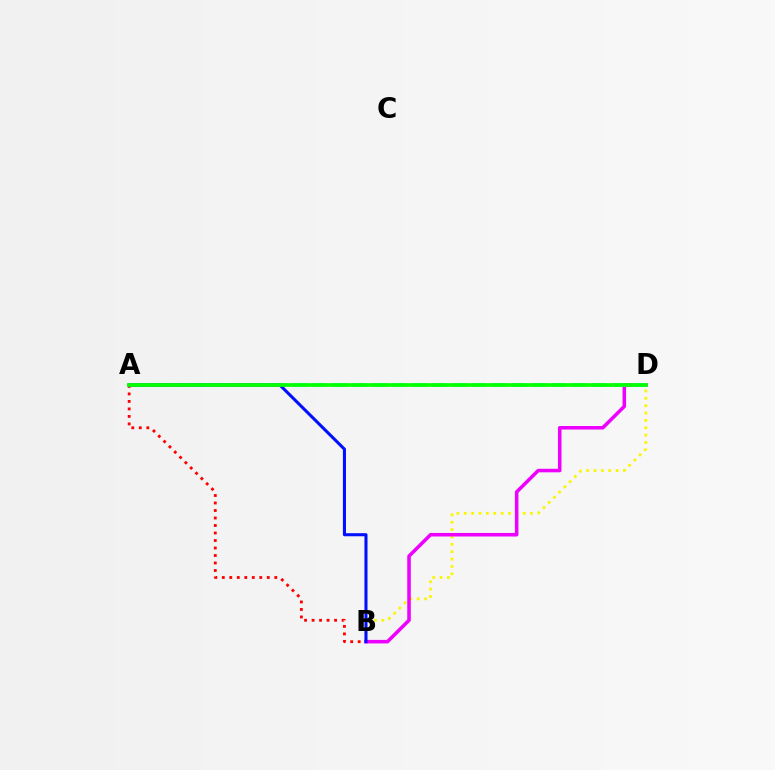{('B', 'D'): [{'color': '#fcf500', 'line_style': 'dotted', 'thickness': 2.0}, {'color': '#ee00ff', 'line_style': 'solid', 'thickness': 2.54}], ('A', 'B'): [{'color': '#ff0000', 'line_style': 'dotted', 'thickness': 2.04}, {'color': '#0010ff', 'line_style': 'solid', 'thickness': 2.21}], ('A', 'D'): [{'color': '#00fff6', 'line_style': 'dashed', 'thickness': 2.71}, {'color': '#08ff00', 'line_style': 'solid', 'thickness': 2.68}]}